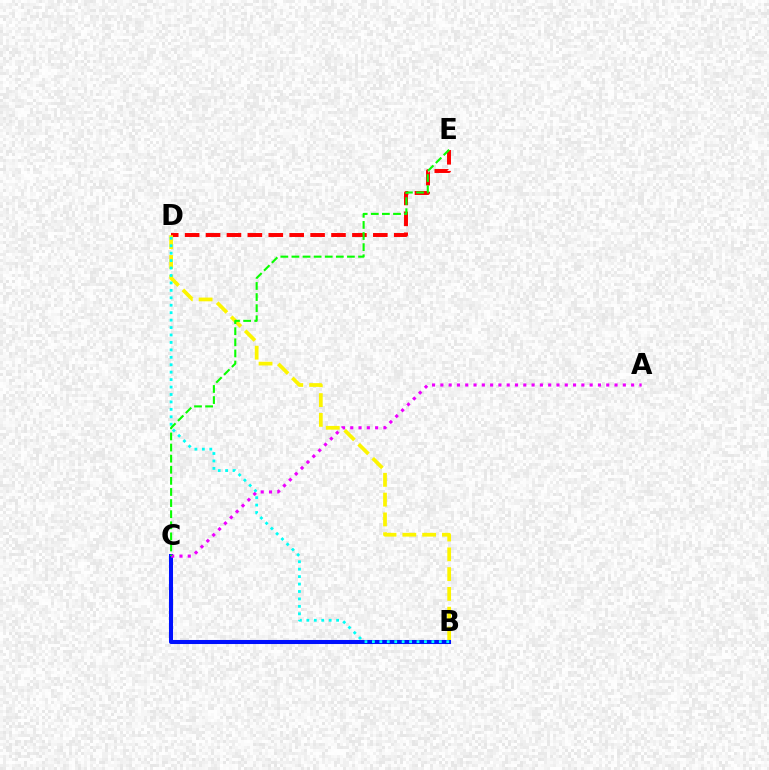{('D', 'E'): [{'color': '#ff0000', 'line_style': 'dashed', 'thickness': 2.84}], ('B', 'D'): [{'color': '#fcf500', 'line_style': 'dashed', 'thickness': 2.69}, {'color': '#00fff6', 'line_style': 'dotted', 'thickness': 2.02}], ('B', 'C'): [{'color': '#0010ff', 'line_style': 'solid', 'thickness': 2.92}], ('A', 'C'): [{'color': '#ee00ff', 'line_style': 'dotted', 'thickness': 2.25}], ('C', 'E'): [{'color': '#08ff00', 'line_style': 'dashed', 'thickness': 1.51}]}